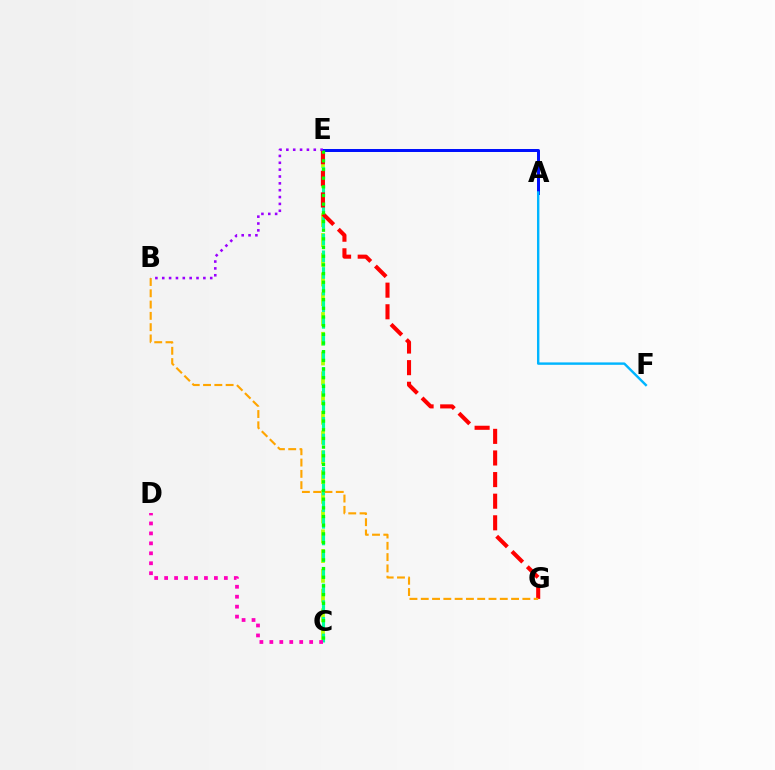{('C', 'E'): [{'color': '#b3ff00', 'line_style': 'dashed', 'thickness': 2.68}, {'color': '#00ff9d', 'line_style': 'dashed', 'thickness': 2.26}, {'color': '#08ff00', 'line_style': 'dotted', 'thickness': 2.36}], ('E', 'G'): [{'color': '#ff0000', 'line_style': 'dashed', 'thickness': 2.94}], ('B', 'G'): [{'color': '#ffa500', 'line_style': 'dashed', 'thickness': 1.53}], ('C', 'D'): [{'color': '#ff00bd', 'line_style': 'dotted', 'thickness': 2.7}], ('A', 'E'): [{'color': '#0010ff', 'line_style': 'solid', 'thickness': 2.15}], ('B', 'E'): [{'color': '#9b00ff', 'line_style': 'dotted', 'thickness': 1.86}], ('A', 'F'): [{'color': '#00b5ff', 'line_style': 'solid', 'thickness': 1.74}]}